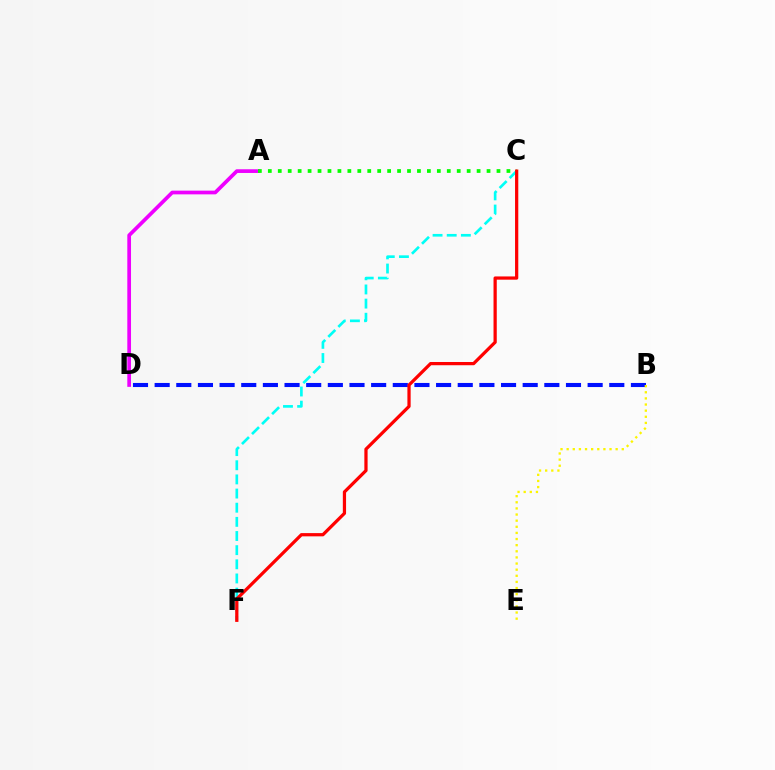{('A', 'D'): [{'color': '#ee00ff', 'line_style': 'solid', 'thickness': 2.67}], ('B', 'D'): [{'color': '#0010ff', 'line_style': 'dashed', 'thickness': 2.94}], ('A', 'C'): [{'color': '#08ff00', 'line_style': 'dotted', 'thickness': 2.7}], ('B', 'E'): [{'color': '#fcf500', 'line_style': 'dotted', 'thickness': 1.66}], ('C', 'F'): [{'color': '#00fff6', 'line_style': 'dashed', 'thickness': 1.92}, {'color': '#ff0000', 'line_style': 'solid', 'thickness': 2.33}]}